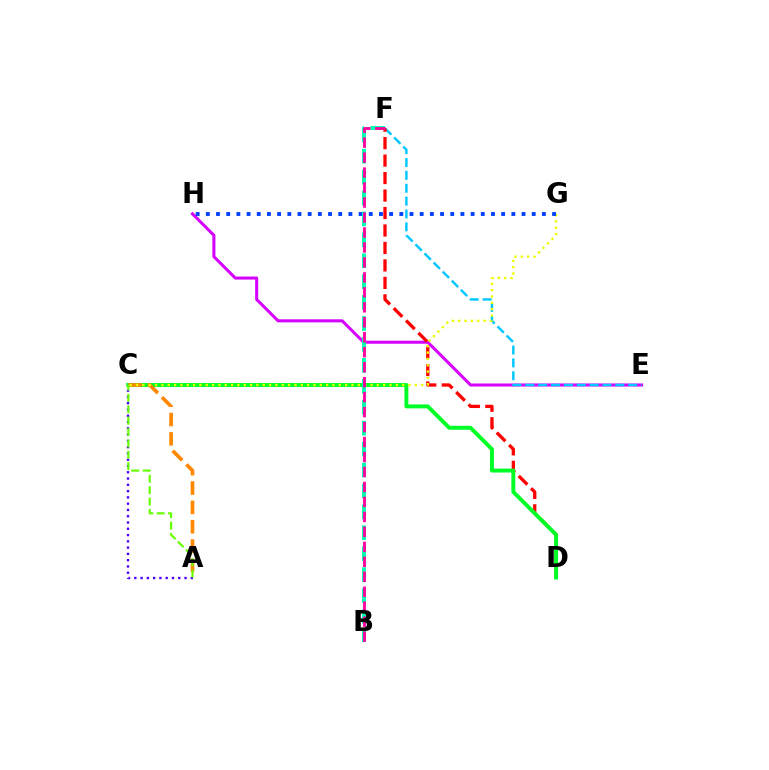{('E', 'H'): [{'color': '#d600ff', 'line_style': 'solid', 'thickness': 2.19}], ('E', 'F'): [{'color': '#00c7ff', 'line_style': 'dashed', 'thickness': 1.75}], ('A', 'C'): [{'color': '#4f00ff', 'line_style': 'dotted', 'thickness': 1.71}, {'color': '#ff8800', 'line_style': 'dashed', 'thickness': 2.63}, {'color': '#66ff00', 'line_style': 'dashed', 'thickness': 1.54}], ('D', 'F'): [{'color': '#ff0000', 'line_style': 'dashed', 'thickness': 2.37}], ('C', 'D'): [{'color': '#00ff27', 'line_style': 'solid', 'thickness': 2.84}], ('C', 'G'): [{'color': '#eeff00', 'line_style': 'dotted', 'thickness': 1.72}], ('G', 'H'): [{'color': '#003fff', 'line_style': 'dotted', 'thickness': 2.77}], ('B', 'F'): [{'color': '#00ffaf', 'line_style': 'dashed', 'thickness': 2.84}, {'color': '#ff00a0', 'line_style': 'dashed', 'thickness': 2.03}]}